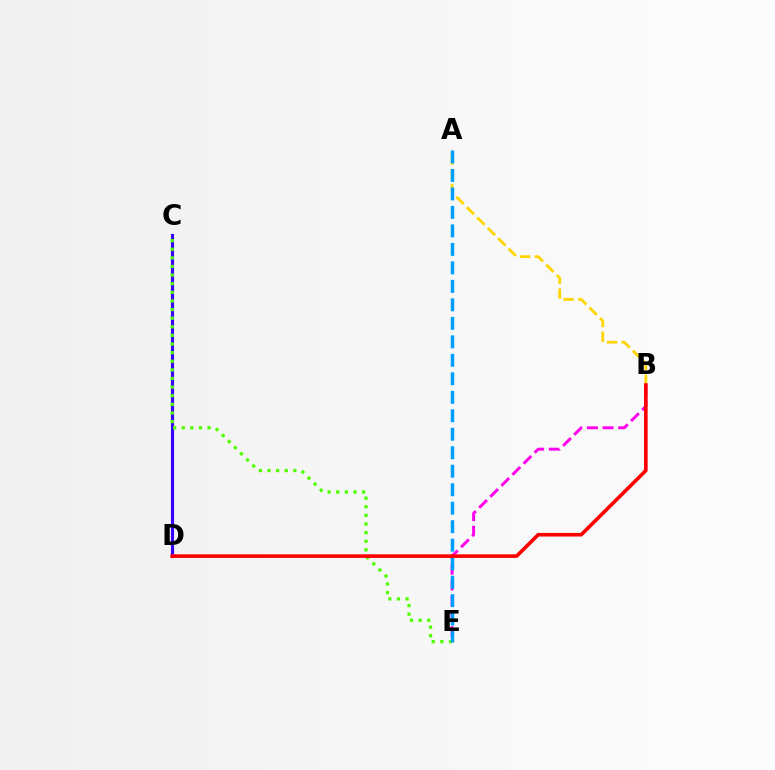{('C', 'D'): [{'color': '#00ff86', 'line_style': 'dashed', 'thickness': 2.18}, {'color': '#3700ff', 'line_style': 'solid', 'thickness': 2.25}], ('A', 'B'): [{'color': '#ffd500', 'line_style': 'dashed', 'thickness': 2.0}], ('B', 'E'): [{'color': '#ff00ed', 'line_style': 'dashed', 'thickness': 2.12}], ('C', 'E'): [{'color': '#4fff00', 'line_style': 'dotted', 'thickness': 2.34}], ('A', 'E'): [{'color': '#009eff', 'line_style': 'dashed', 'thickness': 2.51}], ('B', 'D'): [{'color': '#ff0000', 'line_style': 'solid', 'thickness': 2.6}]}